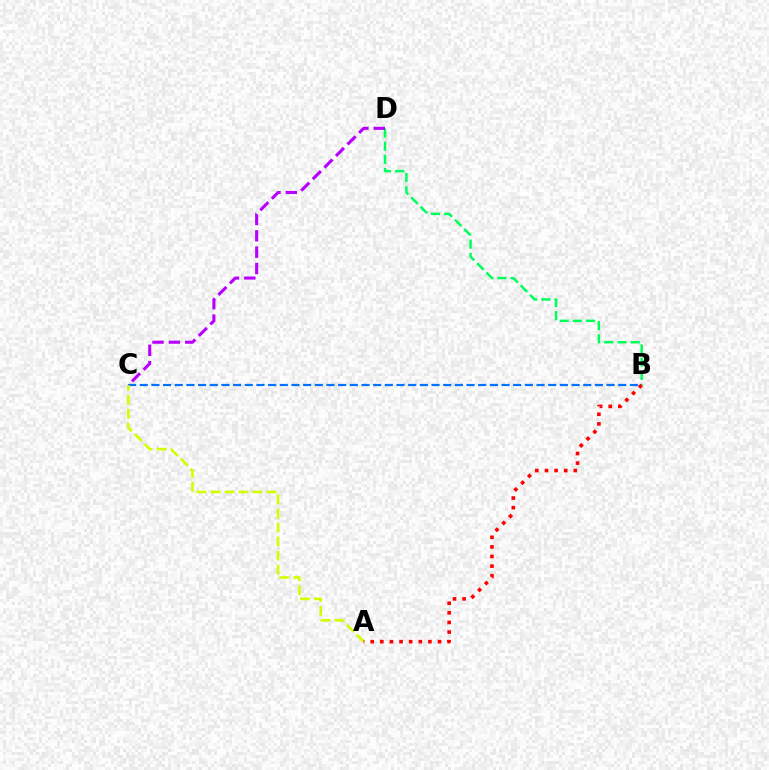{('B', 'C'): [{'color': '#0074ff', 'line_style': 'dashed', 'thickness': 1.59}], ('A', 'C'): [{'color': '#d1ff00', 'line_style': 'dashed', 'thickness': 1.9}], ('B', 'D'): [{'color': '#00ff5c', 'line_style': 'dashed', 'thickness': 1.79}], ('A', 'B'): [{'color': '#ff0000', 'line_style': 'dotted', 'thickness': 2.61}], ('C', 'D'): [{'color': '#b900ff', 'line_style': 'dashed', 'thickness': 2.22}]}